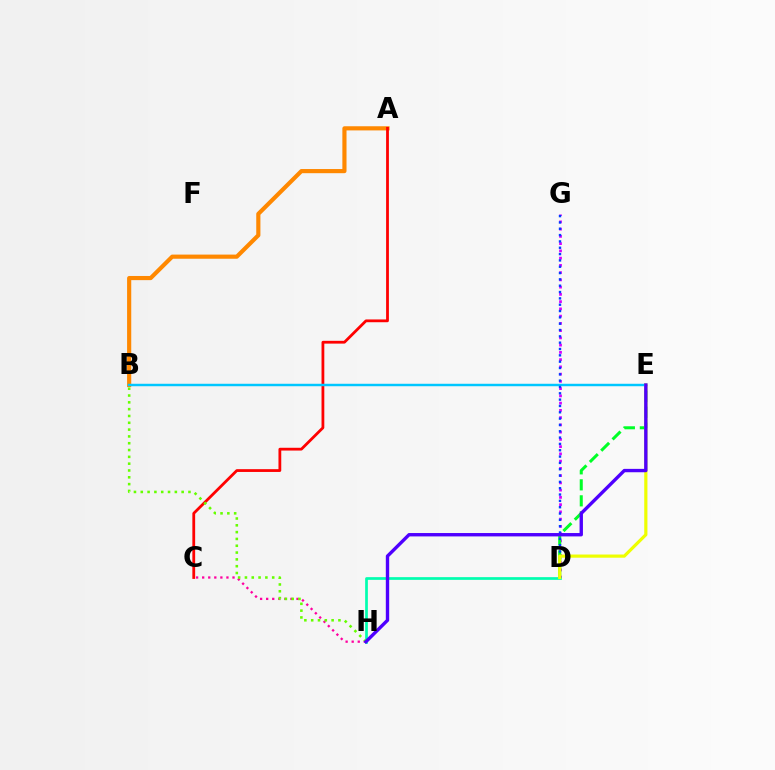{('C', 'H'): [{'color': '#ff00a0', 'line_style': 'dotted', 'thickness': 1.65}], ('A', 'B'): [{'color': '#ff8800', 'line_style': 'solid', 'thickness': 2.99}], ('D', 'G'): [{'color': '#d600ff', 'line_style': 'dotted', 'thickness': 1.97}, {'color': '#003fff', 'line_style': 'dotted', 'thickness': 1.72}], ('A', 'C'): [{'color': '#ff0000', 'line_style': 'solid', 'thickness': 2.01}], ('B', 'E'): [{'color': '#00c7ff', 'line_style': 'solid', 'thickness': 1.77}], ('D', 'H'): [{'color': '#00ffaf', 'line_style': 'solid', 'thickness': 1.95}], ('D', 'E'): [{'color': '#00ff27', 'line_style': 'dashed', 'thickness': 2.17}, {'color': '#eeff00', 'line_style': 'solid', 'thickness': 2.29}], ('B', 'H'): [{'color': '#66ff00', 'line_style': 'dotted', 'thickness': 1.85}], ('E', 'H'): [{'color': '#4f00ff', 'line_style': 'solid', 'thickness': 2.43}]}